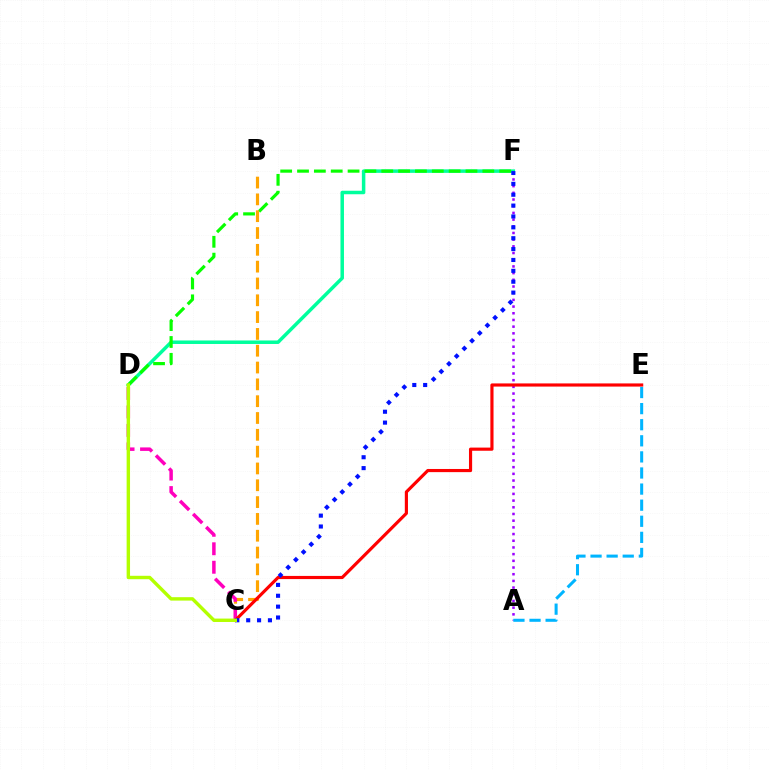{('D', 'F'): [{'color': '#00ff9d', 'line_style': 'solid', 'thickness': 2.52}, {'color': '#08ff00', 'line_style': 'dashed', 'thickness': 2.29}], ('B', 'C'): [{'color': '#ffa500', 'line_style': 'dashed', 'thickness': 2.28}], ('A', 'F'): [{'color': '#9b00ff', 'line_style': 'dotted', 'thickness': 1.82}], ('C', 'D'): [{'color': '#ff00bd', 'line_style': 'dashed', 'thickness': 2.51}, {'color': '#b3ff00', 'line_style': 'solid', 'thickness': 2.46}], ('A', 'E'): [{'color': '#00b5ff', 'line_style': 'dashed', 'thickness': 2.19}], ('C', 'E'): [{'color': '#ff0000', 'line_style': 'solid', 'thickness': 2.27}], ('C', 'F'): [{'color': '#0010ff', 'line_style': 'dotted', 'thickness': 2.95}]}